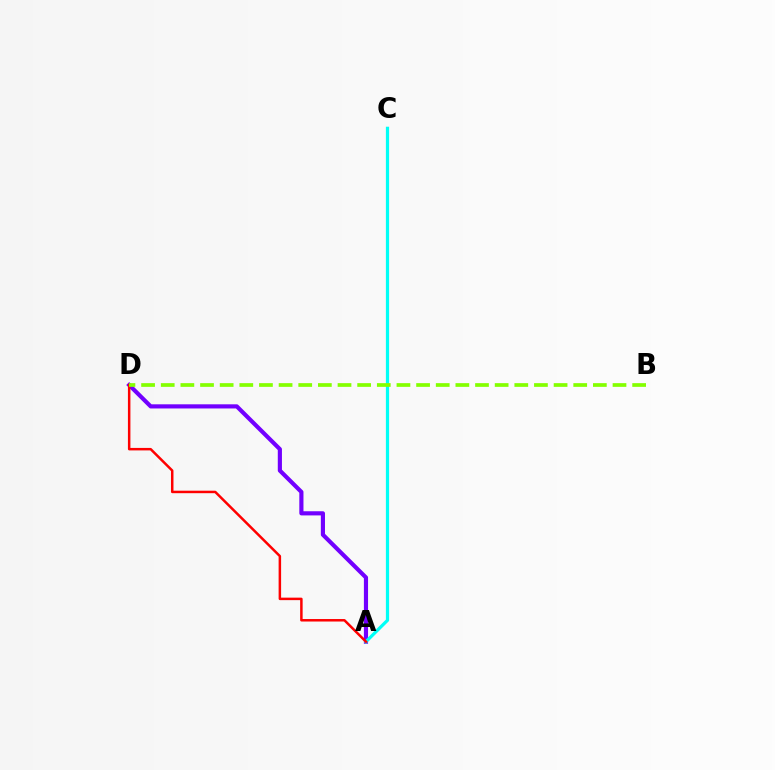{('A', 'D'): [{'color': '#7200ff', 'line_style': 'solid', 'thickness': 2.99}, {'color': '#ff0000', 'line_style': 'solid', 'thickness': 1.79}], ('A', 'C'): [{'color': '#00fff6', 'line_style': 'solid', 'thickness': 2.32}], ('B', 'D'): [{'color': '#84ff00', 'line_style': 'dashed', 'thickness': 2.67}]}